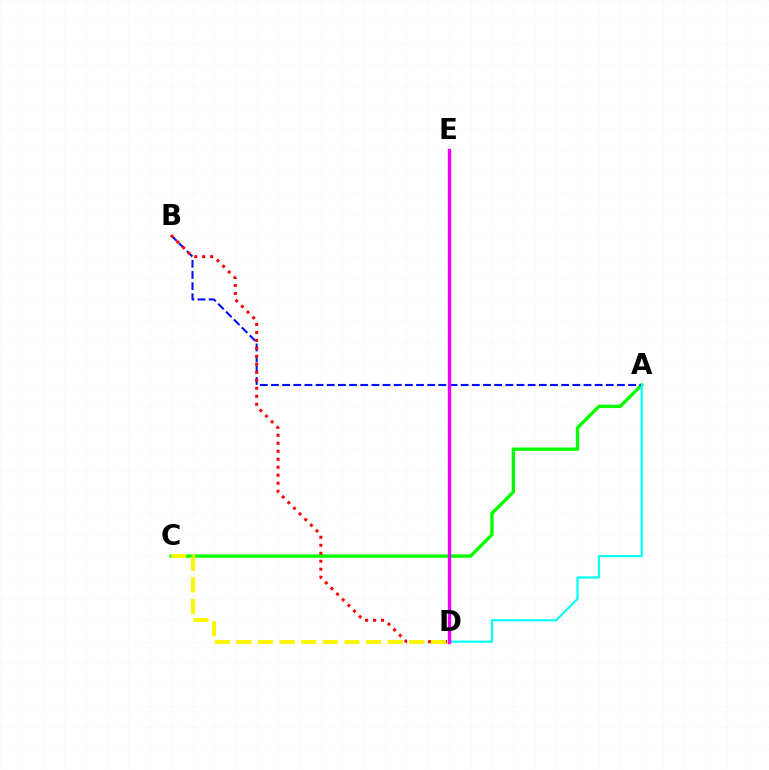{('A', 'C'): [{'color': '#08ff00', 'line_style': 'solid', 'thickness': 2.43}], ('A', 'B'): [{'color': '#0010ff', 'line_style': 'dashed', 'thickness': 1.52}], ('B', 'D'): [{'color': '#ff0000', 'line_style': 'dotted', 'thickness': 2.17}], ('A', 'D'): [{'color': '#00fff6', 'line_style': 'solid', 'thickness': 1.56}], ('C', 'D'): [{'color': '#fcf500', 'line_style': 'dashed', 'thickness': 2.94}], ('D', 'E'): [{'color': '#ee00ff', 'line_style': 'solid', 'thickness': 2.42}]}